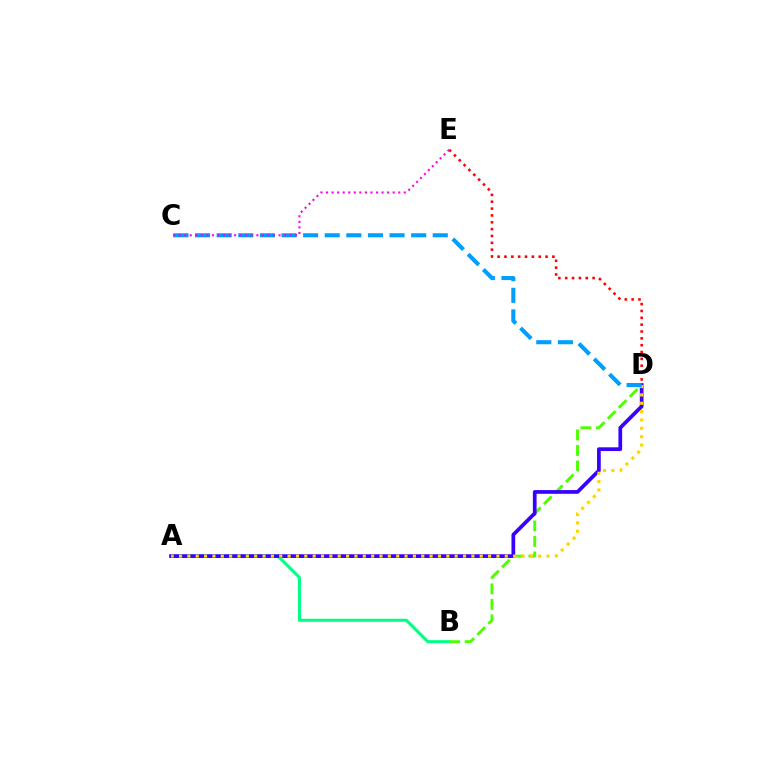{('A', 'B'): [{'color': '#00ff86', 'line_style': 'solid', 'thickness': 2.19}], ('B', 'D'): [{'color': '#4fff00', 'line_style': 'dashed', 'thickness': 2.11}], ('A', 'D'): [{'color': '#3700ff', 'line_style': 'solid', 'thickness': 2.68}, {'color': '#ffd500', 'line_style': 'dotted', 'thickness': 2.27}], ('C', 'D'): [{'color': '#009eff', 'line_style': 'dashed', 'thickness': 2.94}], ('D', 'E'): [{'color': '#ff0000', 'line_style': 'dotted', 'thickness': 1.86}], ('C', 'E'): [{'color': '#ff00ed', 'line_style': 'dotted', 'thickness': 1.51}]}